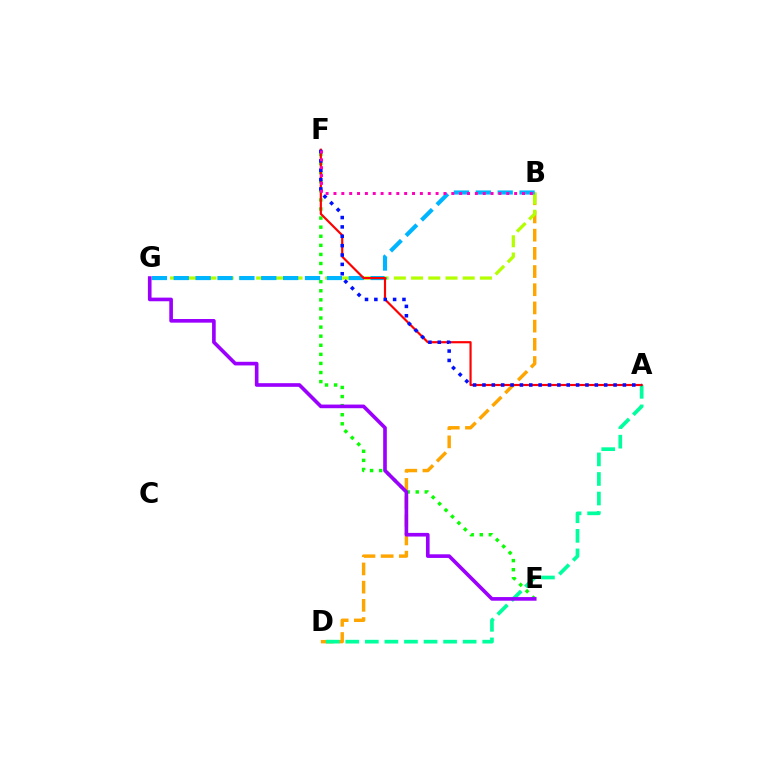{('B', 'D'): [{'color': '#ffa500', 'line_style': 'dashed', 'thickness': 2.47}], ('B', 'G'): [{'color': '#b3ff00', 'line_style': 'dashed', 'thickness': 2.34}, {'color': '#00b5ff', 'line_style': 'dashed', 'thickness': 2.97}], ('E', 'F'): [{'color': '#08ff00', 'line_style': 'dotted', 'thickness': 2.47}], ('A', 'D'): [{'color': '#00ff9d', 'line_style': 'dashed', 'thickness': 2.66}], ('A', 'F'): [{'color': '#ff0000', 'line_style': 'solid', 'thickness': 1.57}, {'color': '#0010ff', 'line_style': 'dotted', 'thickness': 2.54}], ('B', 'F'): [{'color': '#ff00bd', 'line_style': 'dotted', 'thickness': 2.13}], ('E', 'G'): [{'color': '#9b00ff', 'line_style': 'solid', 'thickness': 2.62}]}